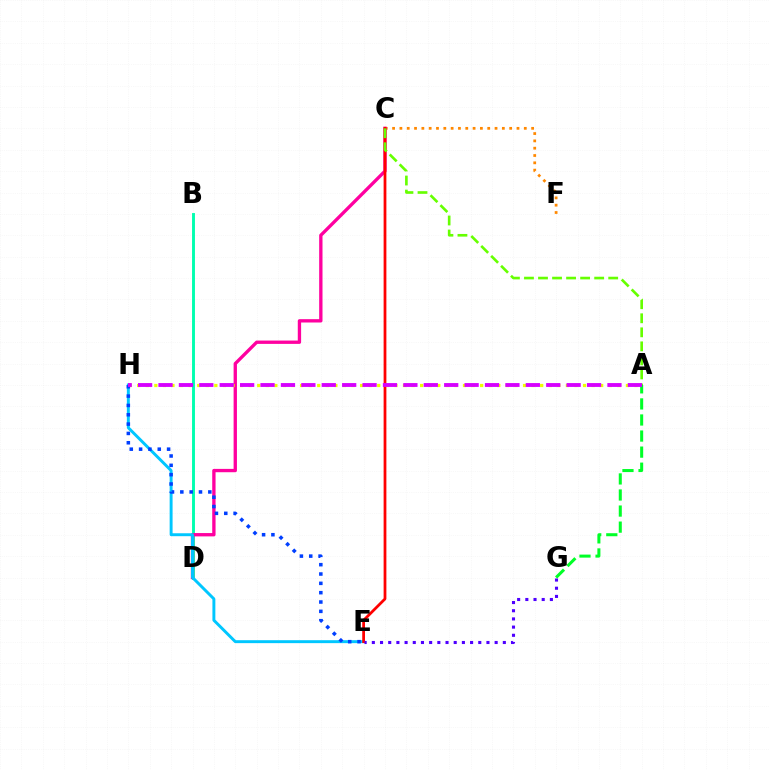{('C', 'F'): [{'color': '#ff8800', 'line_style': 'dotted', 'thickness': 1.99}], ('B', 'D'): [{'color': '#00ffaf', 'line_style': 'solid', 'thickness': 2.09}], ('C', 'D'): [{'color': '#ff00a0', 'line_style': 'solid', 'thickness': 2.4}], ('A', 'G'): [{'color': '#00ff27', 'line_style': 'dashed', 'thickness': 2.18}], ('E', 'H'): [{'color': '#00c7ff', 'line_style': 'solid', 'thickness': 2.11}, {'color': '#003fff', 'line_style': 'dotted', 'thickness': 2.54}], ('C', 'E'): [{'color': '#ff0000', 'line_style': 'solid', 'thickness': 1.99}], ('A', 'H'): [{'color': '#eeff00', 'line_style': 'dotted', 'thickness': 2.33}, {'color': '#d600ff', 'line_style': 'dashed', 'thickness': 2.77}], ('E', 'G'): [{'color': '#4f00ff', 'line_style': 'dotted', 'thickness': 2.22}], ('A', 'C'): [{'color': '#66ff00', 'line_style': 'dashed', 'thickness': 1.91}]}